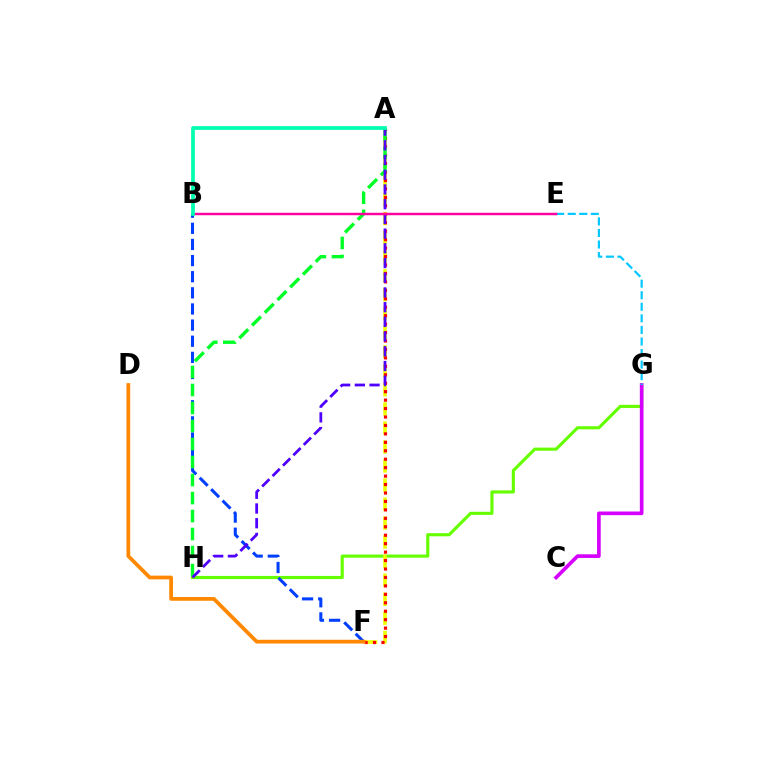{('G', 'H'): [{'color': '#66ff00', 'line_style': 'solid', 'thickness': 2.25}], ('B', 'F'): [{'color': '#003fff', 'line_style': 'dashed', 'thickness': 2.19}], ('A', 'F'): [{'color': '#eeff00', 'line_style': 'dashed', 'thickness': 2.59}, {'color': '#ff0000', 'line_style': 'dotted', 'thickness': 2.29}], ('D', 'F'): [{'color': '#ff8800', 'line_style': 'solid', 'thickness': 2.69}], ('A', 'H'): [{'color': '#00ff27', 'line_style': 'dashed', 'thickness': 2.45}, {'color': '#4f00ff', 'line_style': 'dashed', 'thickness': 2.0}], ('C', 'G'): [{'color': '#d600ff', 'line_style': 'solid', 'thickness': 2.63}], ('E', 'G'): [{'color': '#00c7ff', 'line_style': 'dashed', 'thickness': 1.57}], ('B', 'E'): [{'color': '#ff00a0', 'line_style': 'solid', 'thickness': 1.76}], ('A', 'B'): [{'color': '#00ffaf', 'line_style': 'solid', 'thickness': 2.69}]}